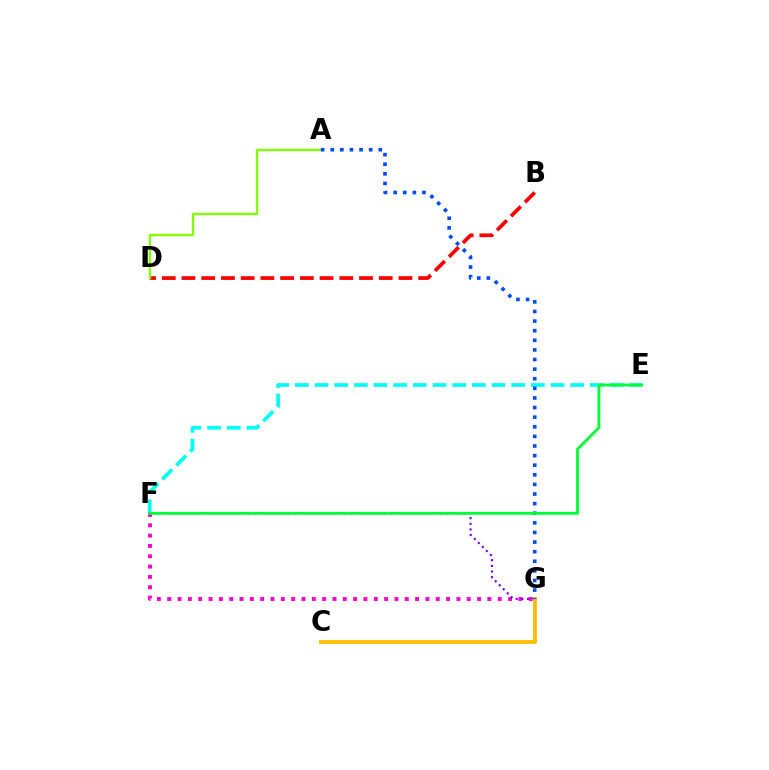{('B', 'D'): [{'color': '#ff0000', 'line_style': 'dashed', 'thickness': 2.68}], ('F', 'G'): [{'color': '#ff00cf', 'line_style': 'dotted', 'thickness': 2.81}, {'color': '#7200ff', 'line_style': 'dotted', 'thickness': 1.54}], ('E', 'F'): [{'color': '#00fff6', 'line_style': 'dashed', 'thickness': 2.67}, {'color': '#00ff39', 'line_style': 'solid', 'thickness': 2.03}], ('A', 'D'): [{'color': '#84ff00', 'line_style': 'solid', 'thickness': 1.7}], ('C', 'G'): [{'color': '#ffbd00', 'line_style': 'solid', 'thickness': 2.74}], ('A', 'G'): [{'color': '#004bff', 'line_style': 'dotted', 'thickness': 2.61}]}